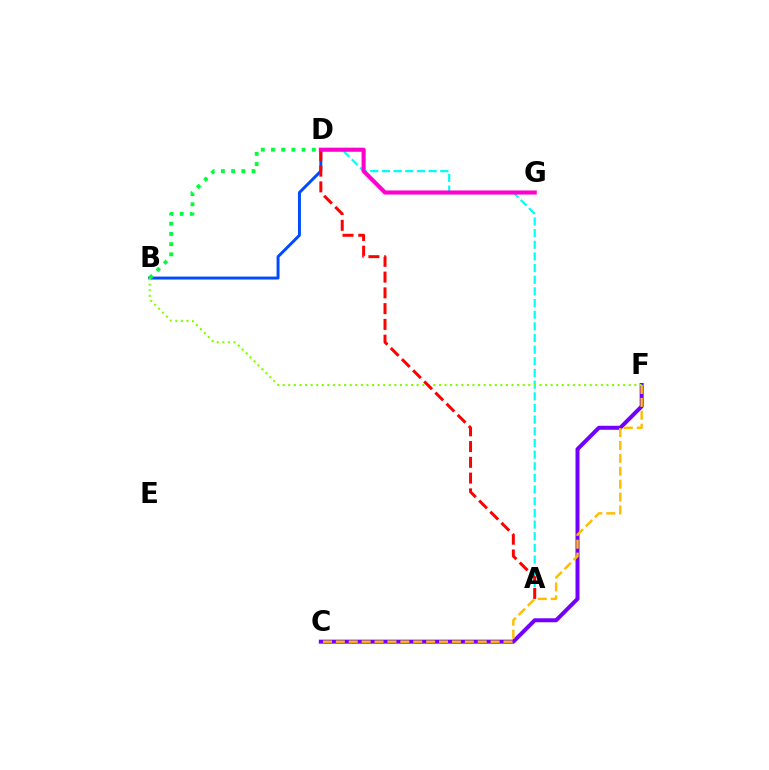{('C', 'F'): [{'color': '#7200ff', 'line_style': 'solid', 'thickness': 2.88}, {'color': '#ffbd00', 'line_style': 'dashed', 'thickness': 1.75}], ('B', 'D'): [{'color': '#004bff', 'line_style': 'solid', 'thickness': 2.12}, {'color': '#00ff39', 'line_style': 'dotted', 'thickness': 2.77}], ('A', 'D'): [{'color': '#00fff6', 'line_style': 'dashed', 'thickness': 1.58}, {'color': '#ff0000', 'line_style': 'dashed', 'thickness': 2.14}], ('B', 'F'): [{'color': '#84ff00', 'line_style': 'dotted', 'thickness': 1.52}], ('D', 'G'): [{'color': '#ff00cf', 'line_style': 'solid', 'thickness': 2.95}]}